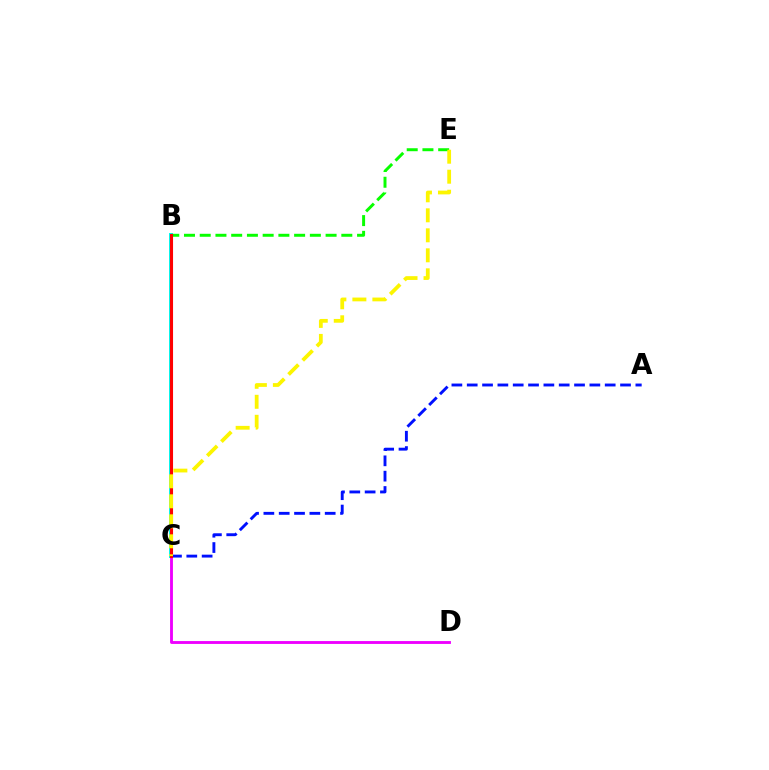{('B', 'C'): [{'color': '#00fff6', 'line_style': 'solid', 'thickness': 2.88}, {'color': '#ff0000', 'line_style': 'solid', 'thickness': 2.23}], ('C', 'D'): [{'color': '#ee00ff', 'line_style': 'solid', 'thickness': 2.06}], ('B', 'E'): [{'color': '#08ff00', 'line_style': 'dashed', 'thickness': 2.14}], ('A', 'C'): [{'color': '#0010ff', 'line_style': 'dashed', 'thickness': 2.08}], ('C', 'E'): [{'color': '#fcf500', 'line_style': 'dashed', 'thickness': 2.72}]}